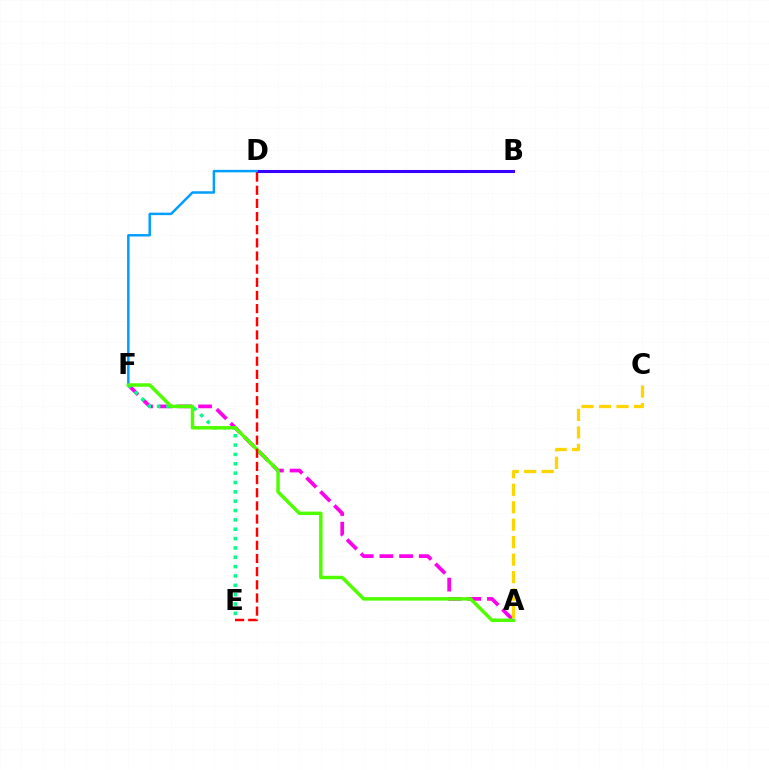{('A', 'F'): [{'color': '#ff00ed', 'line_style': 'dashed', 'thickness': 2.67}, {'color': '#4fff00', 'line_style': 'solid', 'thickness': 2.5}], ('B', 'D'): [{'color': '#3700ff', 'line_style': 'solid', 'thickness': 2.21}], ('D', 'F'): [{'color': '#009eff', 'line_style': 'solid', 'thickness': 1.79}], ('E', 'F'): [{'color': '#00ff86', 'line_style': 'dotted', 'thickness': 2.54}], ('A', 'C'): [{'color': '#ffd500', 'line_style': 'dashed', 'thickness': 2.37}], ('D', 'E'): [{'color': '#ff0000', 'line_style': 'dashed', 'thickness': 1.79}]}